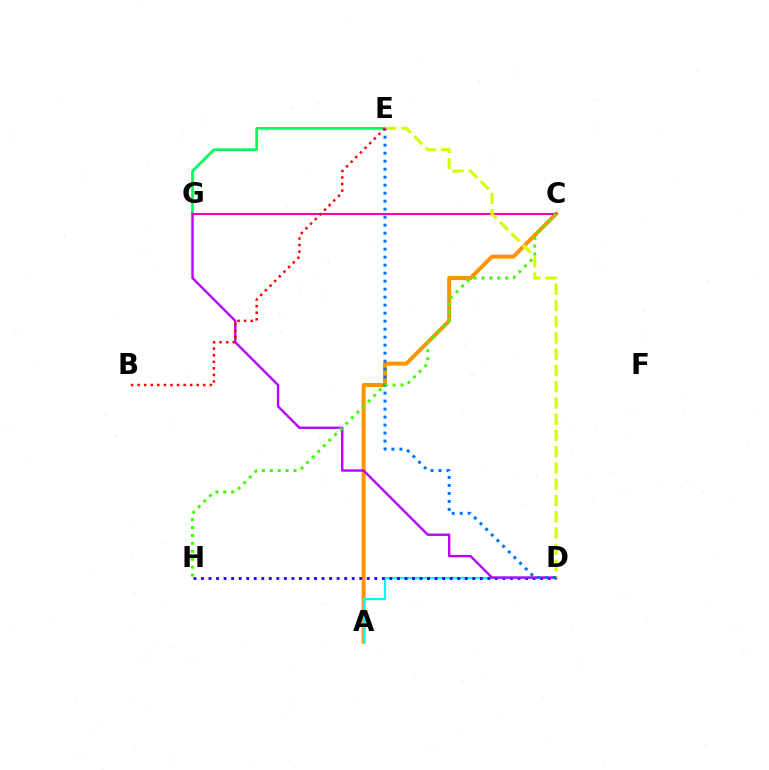{('E', 'G'): [{'color': '#00ff5c', 'line_style': 'solid', 'thickness': 1.96}], ('A', 'C'): [{'color': '#ff9400', 'line_style': 'solid', 'thickness': 2.88}], ('A', 'D'): [{'color': '#00fff6', 'line_style': 'solid', 'thickness': 1.6}], ('D', 'H'): [{'color': '#2500ff', 'line_style': 'dotted', 'thickness': 2.05}], ('D', 'G'): [{'color': '#b900ff', 'line_style': 'solid', 'thickness': 1.71}], ('C', 'G'): [{'color': '#ff00ac', 'line_style': 'solid', 'thickness': 1.51}], ('D', 'E'): [{'color': '#d1ff00', 'line_style': 'dashed', 'thickness': 2.21}, {'color': '#0074ff', 'line_style': 'dotted', 'thickness': 2.17}], ('C', 'H'): [{'color': '#3dff00', 'line_style': 'dotted', 'thickness': 2.15}], ('B', 'E'): [{'color': '#ff0000', 'line_style': 'dotted', 'thickness': 1.78}]}